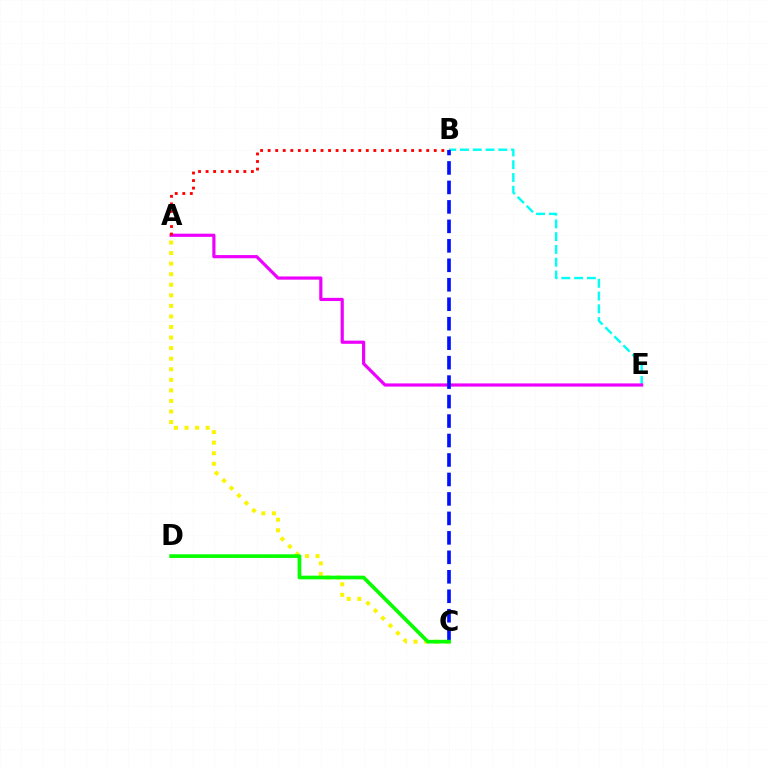{('A', 'C'): [{'color': '#fcf500', 'line_style': 'dotted', 'thickness': 2.87}], ('B', 'E'): [{'color': '#00fff6', 'line_style': 'dashed', 'thickness': 1.74}], ('A', 'E'): [{'color': '#ee00ff', 'line_style': 'solid', 'thickness': 2.29}], ('A', 'B'): [{'color': '#ff0000', 'line_style': 'dotted', 'thickness': 2.05}], ('B', 'C'): [{'color': '#0010ff', 'line_style': 'dashed', 'thickness': 2.64}], ('C', 'D'): [{'color': '#08ff00', 'line_style': 'solid', 'thickness': 2.65}]}